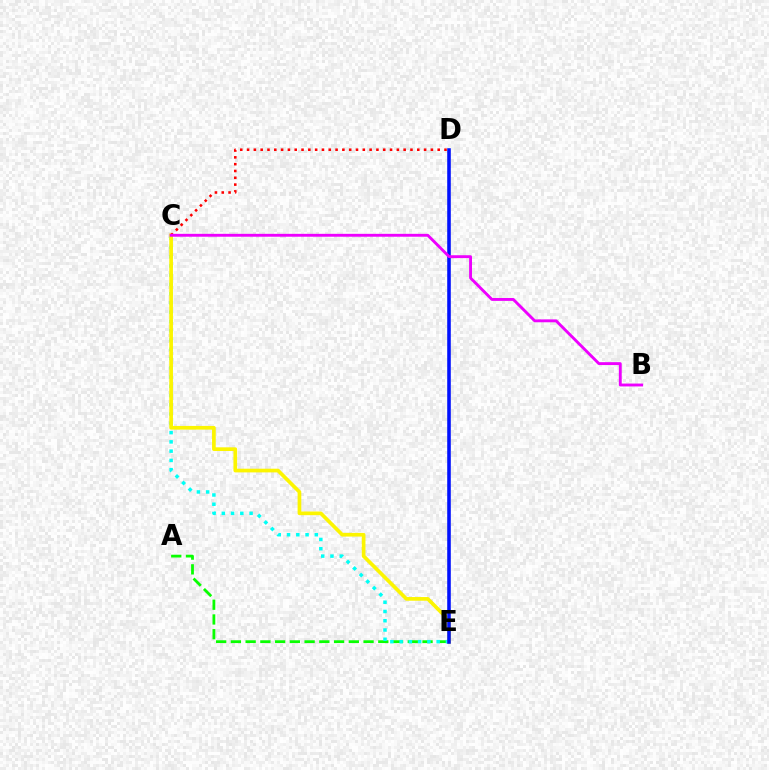{('A', 'E'): [{'color': '#08ff00', 'line_style': 'dashed', 'thickness': 2.0}], ('C', 'E'): [{'color': '#00fff6', 'line_style': 'dotted', 'thickness': 2.52}, {'color': '#fcf500', 'line_style': 'solid', 'thickness': 2.66}], ('C', 'D'): [{'color': '#ff0000', 'line_style': 'dotted', 'thickness': 1.85}], ('D', 'E'): [{'color': '#0010ff', 'line_style': 'solid', 'thickness': 2.57}], ('B', 'C'): [{'color': '#ee00ff', 'line_style': 'solid', 'thickness': 2.08}]}